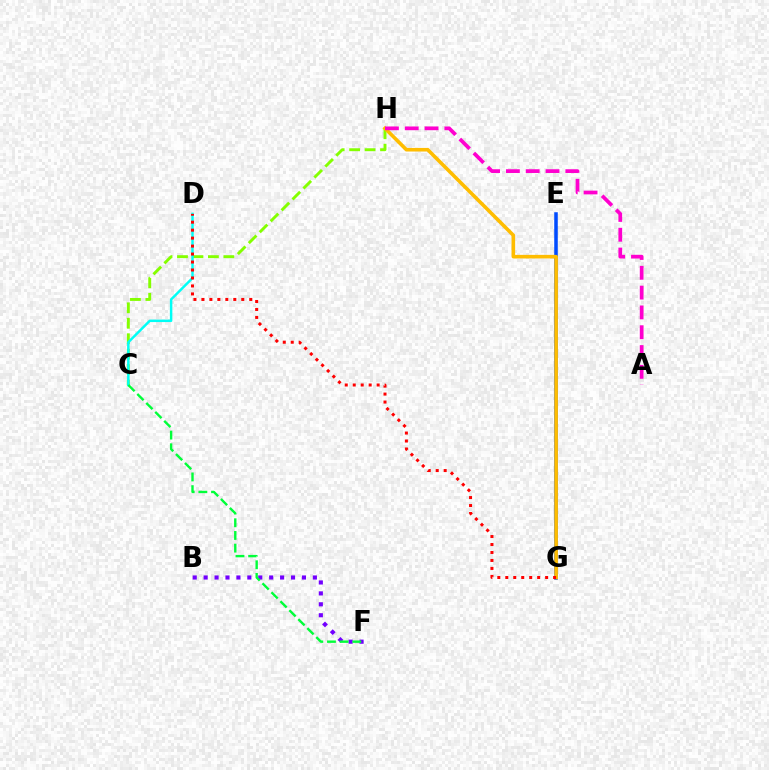{('C', 'H'): [{'color': '#84ff00', 'line_style': 'dashed', 'thickness': 2.1}], ('B', 'F'): [{'color': '#7200ff', 'line_style': 'dotted', 'thickness': 2.97}], ('C', 'D'): [{'color': '#00fff6', 'line_style': 'solid', 'thickness': 1.77}], ('E', 'G'): [{'color': '#004bff', 'line_style': 'solid', 'thickness': 2.54}], ('C', 'F'): [{'color': '#00ff39', 'line_style': 'dashed', 'thickness': 1.72}], ('G', 'H'): [{'color': '#ffbd00', 'line_style': 'solid', 'thickness': 2.59}], ('A', 'H'): [{'color': '#ff00cf', 'line_style': 'dashed', 'thickness': 2.69}], ('D', 'G'): [{'color': '#ff0000', 'line_style': 'dotted', 'thickness': 2.17}]}